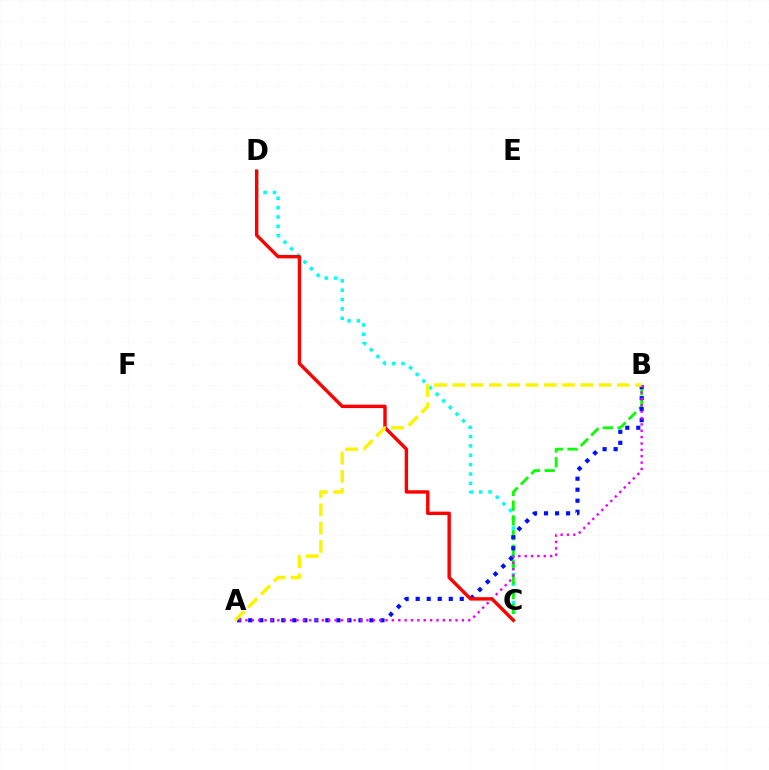{('C', 'D'): [{'color': '#00fff6', 'line_style': 'dotted', 'thickness': 2.54}, {'color': '#ff0000', 'line_style': 'solid', 'thickness': 2.45}], ('B', 'C'): [{'color': '#08ff00', 'line_style': 'dashed', 'thickness': 2.0}], ('A', 'B'): [{'color': '#0010ff', 'line_style': 'dotted', 'thickness': 2.99}, {'color': '#ee00ff', 'line_style': 'dotted', 'thickness': 1.73}, {'color': '#fcf500', 'line_style': 'dashed', 'thickness': 2.48}]}